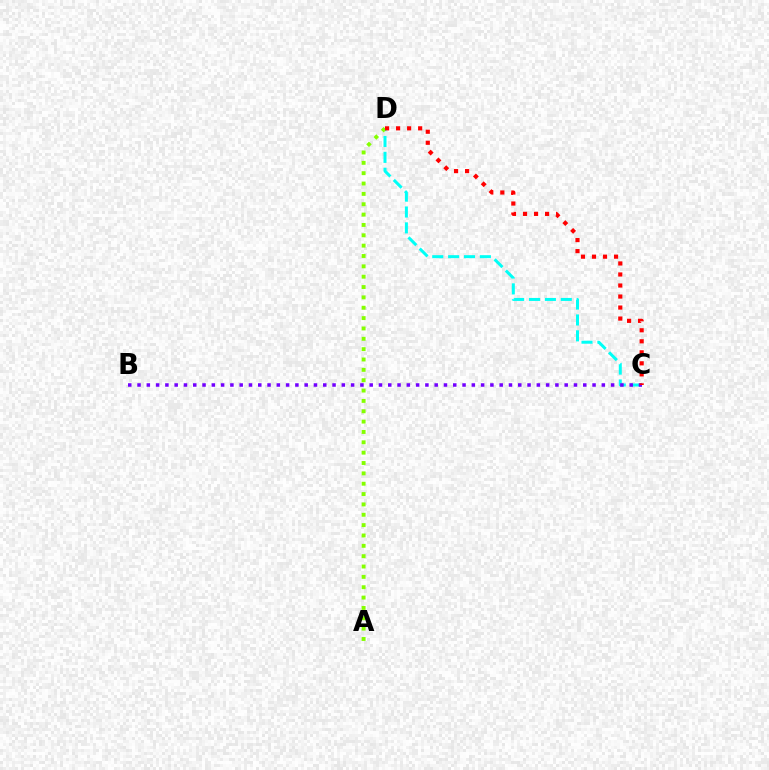{('C', 'D'): [{'color': '#00fff6', 'line_style': 'dashed', 'thickness': 2.16}, {'color': '#ff0000', 'line_style': 'dotted', 'thickness': 3.0}], ('A', 'D'): [{'color': '#84ff00', 'line_style': 'dotted', 'thickness': 2.81}], ('B', 'C'): [{'color': '#7200ff', 'line_style': 'dotted', 'thickness': 2.52}]}